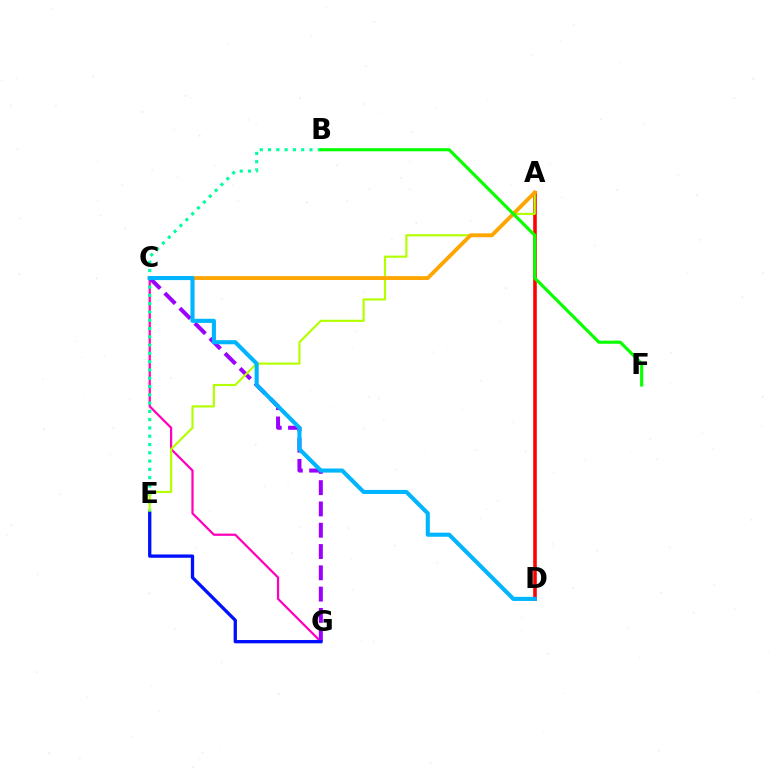{('C', 'G'): [{'color': '#ff00bd', 'line_style': 'solid', 'thickness': 1.61}, {'color': '#9b00ff', 'line_style': 'dashed', 'thickness': 2.89}], ('B', 'E'): [{'color': '#00ff9d', 'line_style': 'dotted', 'thickness': 2.25}], ('A', 'D'): [{'color': '#ff0000', 'line_style': 'solid', 'thickness': 2.58}], ('A', 'E'): [{'color': '#b3ff00', 'line_style': 'solid', 'thickness': 1.56}], ('A', 'C'): [{'color': '#ffa500', 'line_style': 'solid', 'thickness': 2.76}], ('E', 'G'): [{'color': '#0010ff', 'line_style': 'solid', 'thickness': 2.38}], ('C', 'D'): [{'color': '#00b5ff', 'line_style': 'solid', 'thickness': 2.95}], ('B', 'F'): [{'color': '#08ff00', 'line_style': 'solid', 'thickness': 2.26}]}